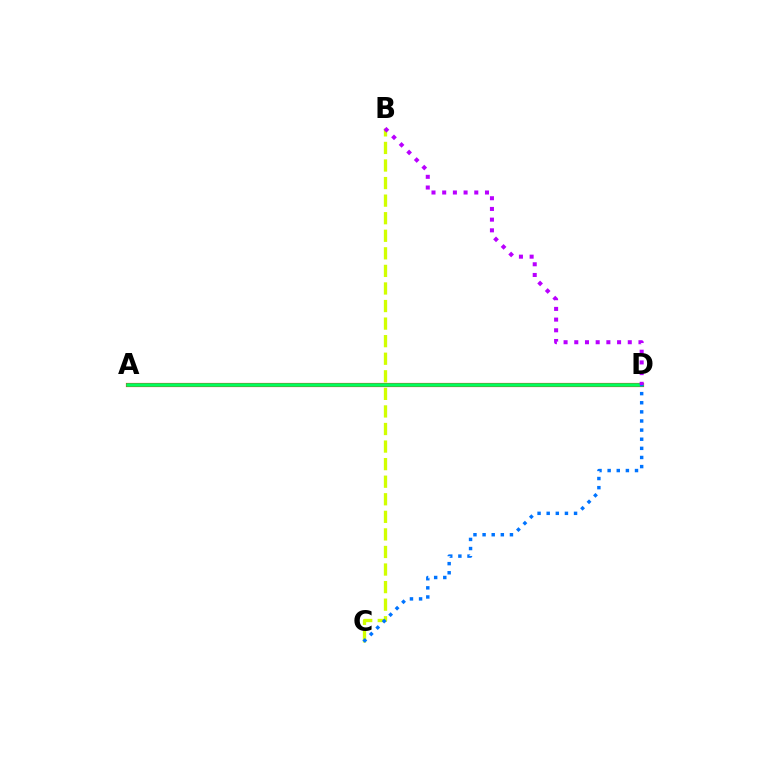{('A', 'D'): [{'color': '#ff0000', 'line_style': 'solid', 'thickness': 2.99}, {'color': '#00ff5c', 'line_style': 'solid', 'thickness': 2.53}], ('B', 'C'): [{'color': '#d1ff00', 'line_style': 'dashed', 'thickness': 2.39}], ('B', 'D'): [{'color': '#b900ff', 'line_style': 'dotted', 'thickness': 2.91}], ('C', 'D'): [{'color': '#0074ff', 'line_style': 'dotted', 'thickness': 2.48}]}